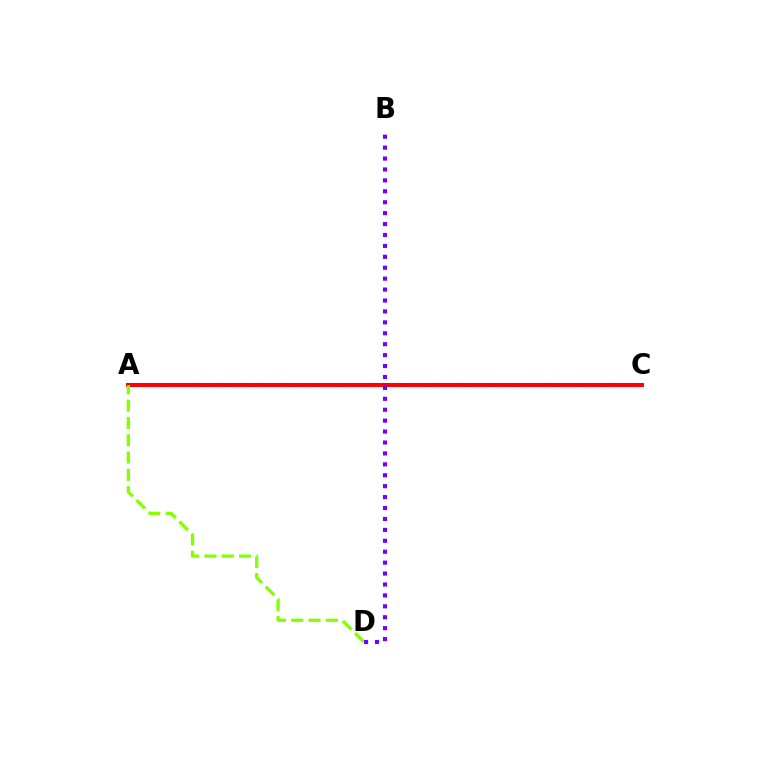{('A', 'C'): [{'color': '#00fff6', 'line_style': 'dashed', 'thickness': 2.98}, {'color': '#ff0000', 'line_style': 'solid', 'thickness': 2.91}], ('A', 'D'): [{'color': '#84ff00', 'line_style': 'dashed', 'thickness': 2.35}], ('B', 'D'): [{'color': '#7200ff', 'line_style': 'dotted', 'thickness': 2.97}]}